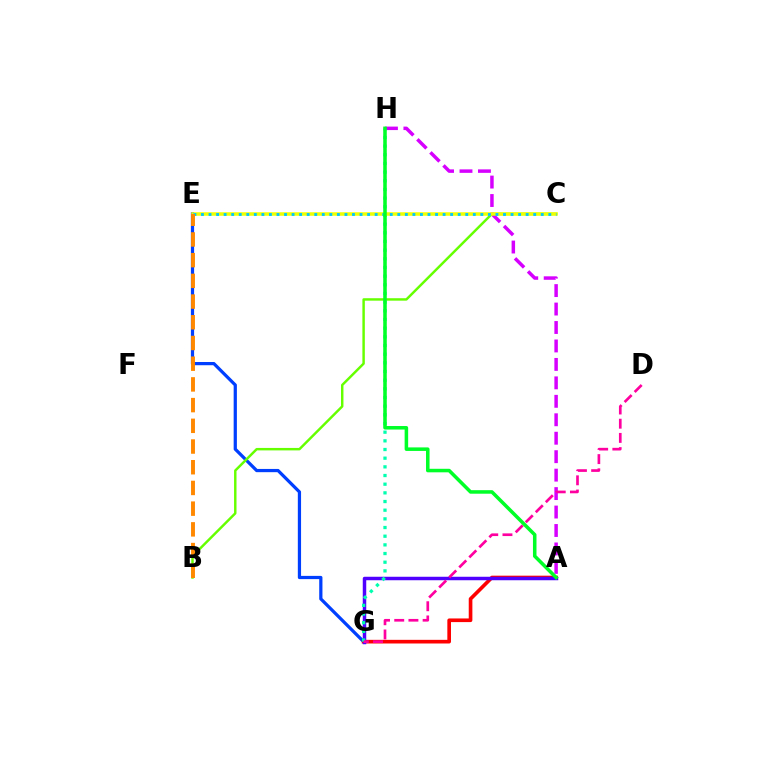{('E', 'G'): [{'color': '#003fff', 'line_style': 'solid', 'thickness': 2.33}], ('A', 'H'): [{'color': '#d600ff', 'line_style': 'dashed', 'thickness': 2.51}, {'color': '#00ff27', 'line_style': 'solid', 'thickness': 2.54}], ('B', 'C'): [{'color': '#66ff00', 'line_style': 'solid', 'thickness': 1.77}], ('A', 'G'): [{'color': '#ff0000', 'line_style': 'solid', 'thickness': 2.63}, {'color': '#4f00ff', 'line_style': 'solid', 'thickness': 2.51}], ('G', 'H'): [{'color': '#00ffaf', 'line_style': 'dotted', 'thickness': 2.36}], ('D', 'G'): [{'color': '#ff00a0', 'line_style': 'dashed', 'thickness': 1.93}], ('C', 'E'): [{'color': '#eeff00', 'line_style': 'solid', 'thickness': 2.52}, {'color': '#00c7ff', 'line_style': 'dotted', 'thickness': 2.05}], ('B', 'E'): [{'color': '#ff8800', 'line_style': 'dashed', 'thickness': 2.81}]}